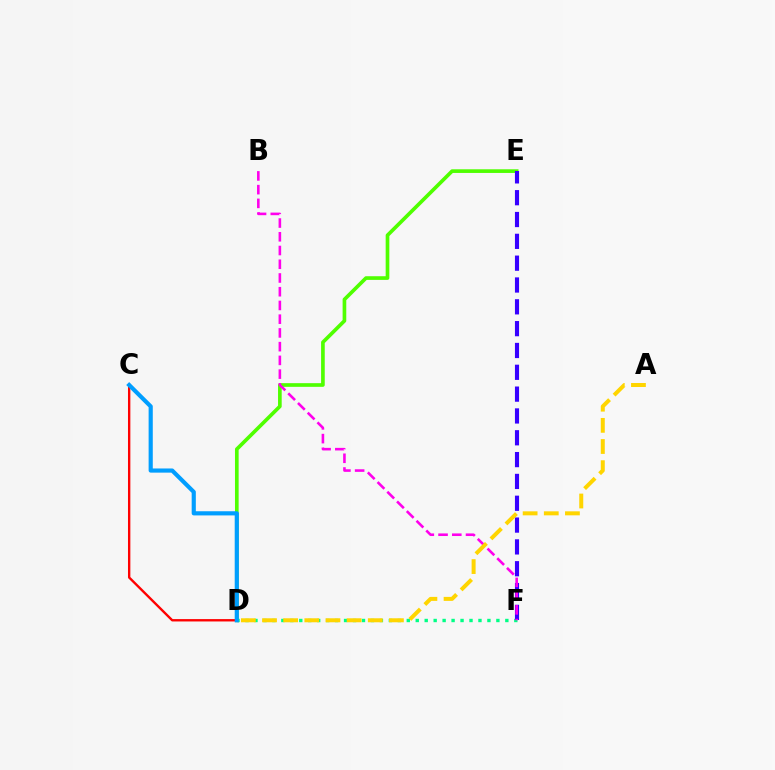{('D', 'F'): [{'color': '#00ff86', 'line_style': 'dotted', 'thickness': 2.43}], ('D', 'E'): [{'color': '#4fff00', 'line_style': 'solid', 'thickness': 2.64}], ('C', 'D'): [{'color': '#ff0000', 'line_style': 'solid', 'thickness': 1.7}, {'color': '#009eff', 'line_style': 'solid', 'thickness': 2.99}], ('E', 'F'): [{'color': '#3700ff', 'line_style': 'dashed', 'thickness': 2.96}], ('B', 'F'): [{'color': '#ff00ed', 'line_style': 'dashed', 'thickness': 1.87}], ('A', 'D'): [{'color': '#ffd500', 'line_style': 'dashed', 'thickness': 2.87}]}